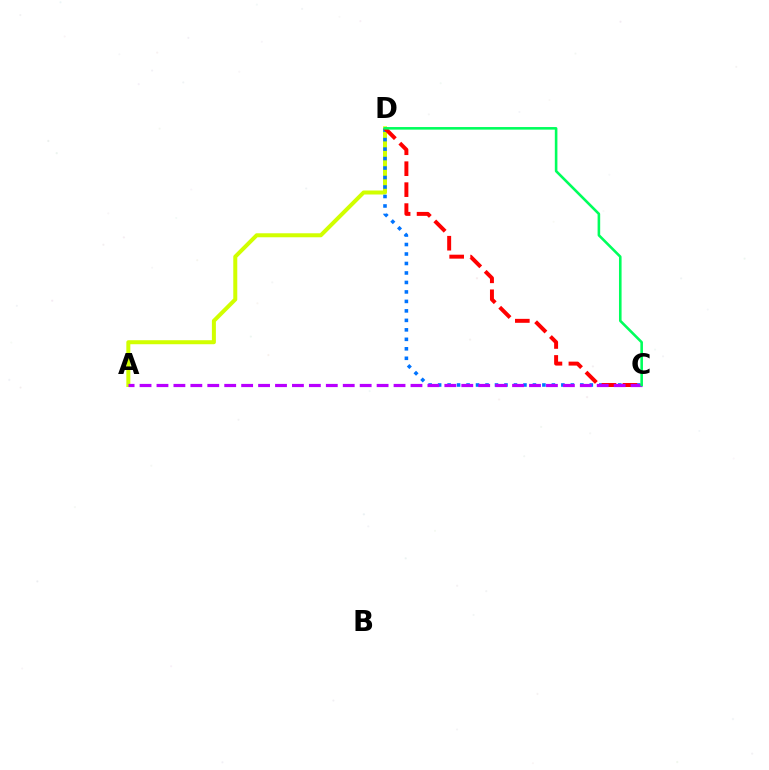{('A', 'D'): [{'color': '#d1ff00', 'line_style': 'solid', 'thickness': 2.88}], ('C', 'D'): [{'color': '#0074ff', 'line_style': 'dotted', 'thickness': 2.58}, {'color': '#ff0000', 'line_style': 'dashed', 'thickness': 2.85}, {'color': '#00ff5c', 'line_style': 'solid', 'thickness': 1.86}], ('A', 'C'): [{'color': '#b900ff', 'line_style': 'dashed', 'thickness': 2.3}]}